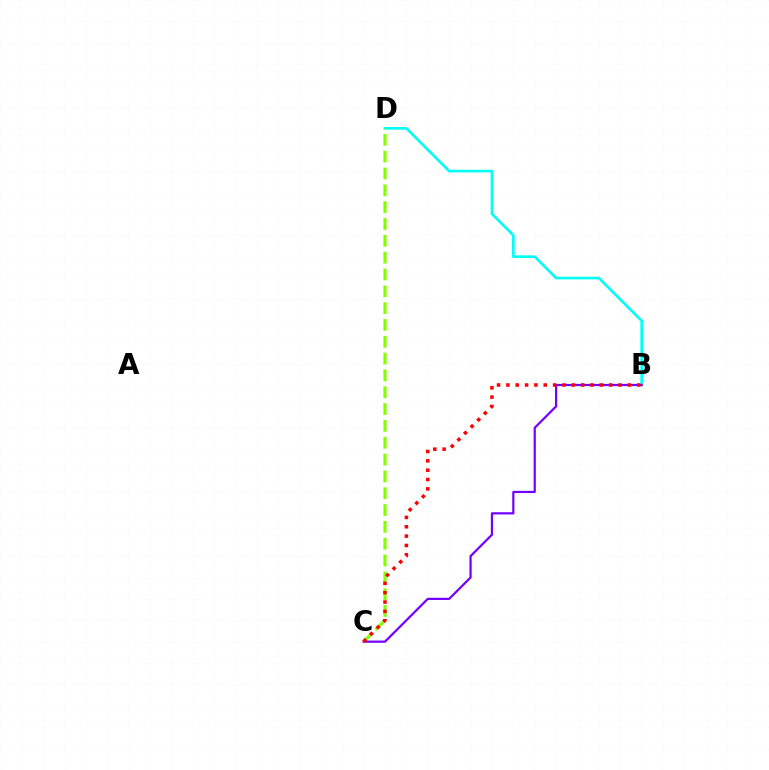{('B', 'D'): [{'color': '#00fff6', 'line_style': 'solid', 'thickness': 1.9}], ('B', 'C'): [{'color': '#7200ff', 'line_style': 'solid', 'thickness': 1.59}, {'color': '#ff0000', 'line_style': 'dotted', 'thickness': 2.54}], ('C', 'D'): [{'color': '#84ff00', 'line_style': 'dashed', 'thickness': 2.29}]}